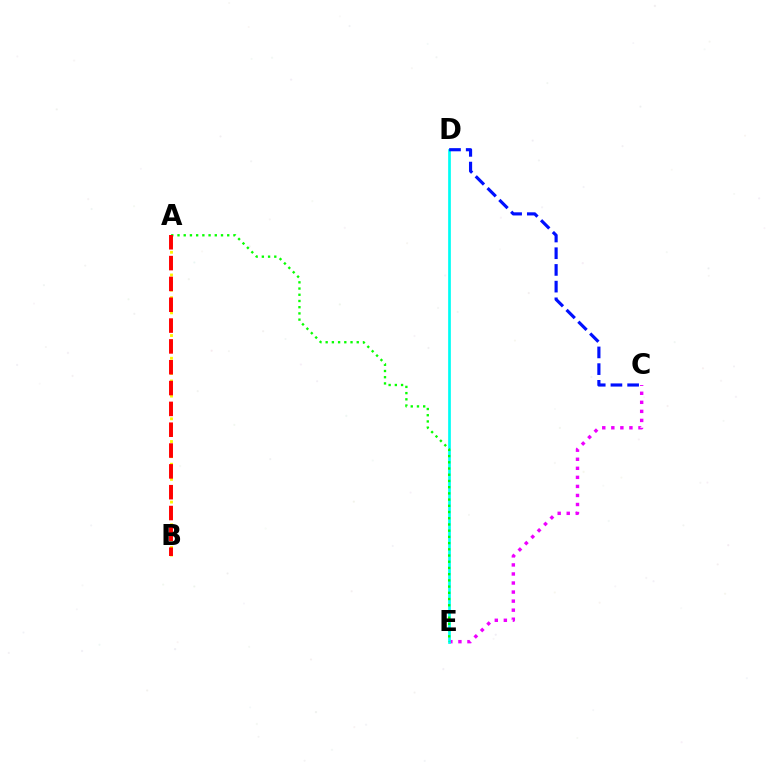{('C', 'E'): [{'color': '#ee00ff', 'line_style': 'dotted', 'thickness': 2.46}], ('D', 'E'): [{'color': '#00fff6', 'line_style': 'solid', 'thickness': 1.95}], ('A', 'B'): [{'color': '#fcf500', 'line_style': 'dotted', 'thickness': 2.06}, {'color': '#ff0000', 'line_style': 'dashed', 'thickness': 2.83}], ('A', 'E'): [{'color': '#08ff00', 'line_style': 'dotted', 'thickness': 1.69}], ('C', 'D'): [{'color': '#0010ff', 'line_style': 'dashed', 'thickness': 2.27}]}